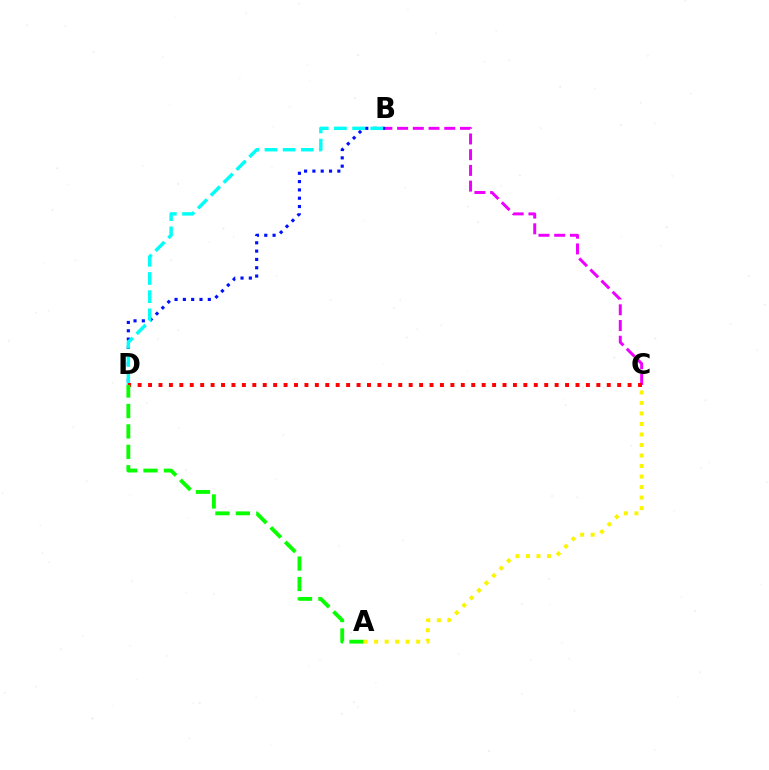{('B', 'D'): [{'color': '#0010ff', 'line_style': 'dotted', 'thickness': 2.26}, {'color': '#00fff6', 'line_style': 'dashed', 'thickness': 2.47}], ('B', 'C'): [{'color': '#ee00ff', 'line_style': 'dashed', 'thickness': 2.14}], ('C', 'D'): [{'color': '#ff0000', 'line_style': 'dotted', 'thickness': 2.83}], ('A', 'D'): [{'color': '#08ff00', 'line_style': 'dashed', 'thickness': 2.78}], ('A', 'C'): [{'color': '#fcf500', 'line_style': 'dotted', 'thickness': 2.86}]}